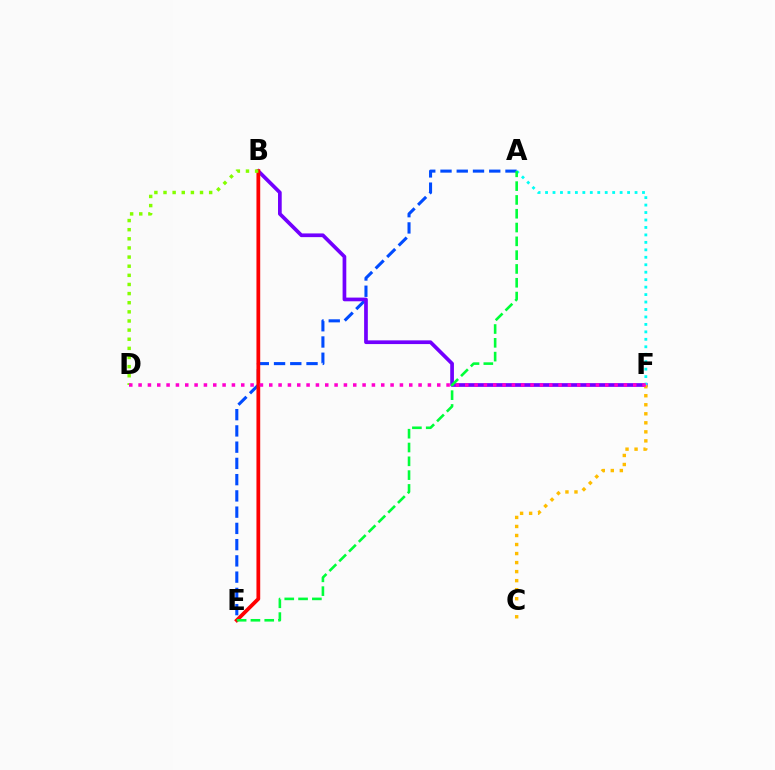{('A', 'E'): [{'color': '#004bff', 'line_style': 'dashed', 'thickness': 2.21}, {'color': '#00ff39', 'line_style': 'dashed', 'thickness': 1.88}], ('B', 'F'): [{'color': '#7200ff', 'line_style': 'solid', 'thickness': 2.67}], ('A', 'F'): [{'color': '#00fff6', 'line_style': 'dotted', 'thickness': 2.03}], ('B', 'E'): [{'color': '#ff0000', 'line_style': 'solid', 'thickness': 2.7}], ('B', 'D'): [{'color': '#84ff00', 'line_style': 'dotted', 'thickness': 2.48}], ('C', 'F'): [{'color': '#ffbd00', 'line_style': 'dotted', 'thickness': 2.45}], ('D', 'F'): [{'color': '#ff00cf', 'line_style': 'dotted', 'thickness': 2.54}]}